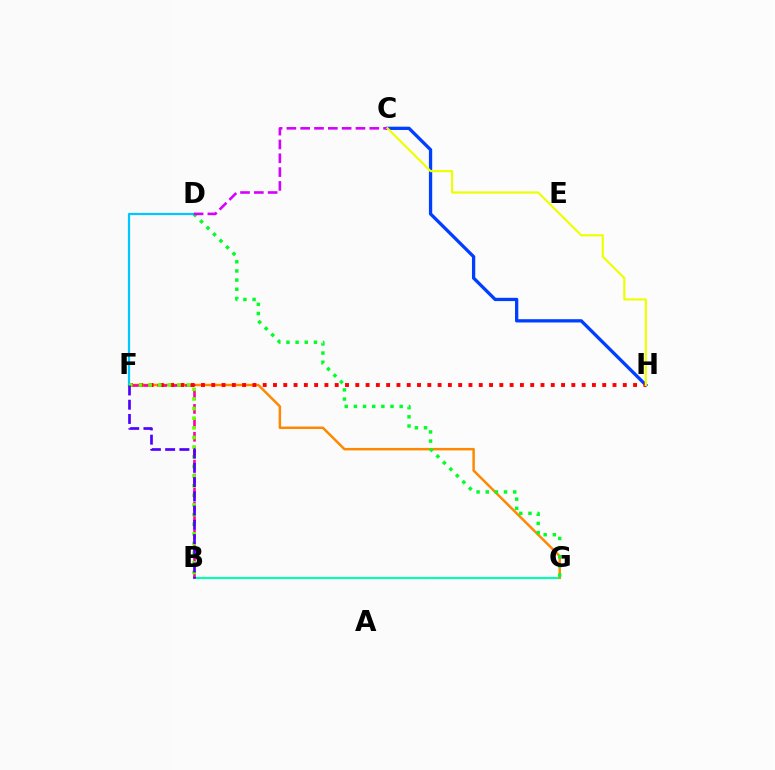{('C', 'H'): [{'color': '#003fff', 'line_style': 'solid', 'thickness': 2.37}, {'color': '#eeff00', 'line_style': 'solid', 'thickness': 1.56}], ('B', 'G'): [{'color': '#00ffaf', 'line_style': 'solid', 'thickness': 1.54}], ('F', 'G'): [{'color': '#ff8800', 'line_style': 'solid', 'thickness': 1.79}], ('B', 'F'): [{'color': '#ff00a0', 'line_style': 'dashed', 'thickness': 1.89}, {'color': '#66ff00', 'line_style': 'dotted', 'thickness': 2.62}, {'color': '#4f00ff', 'line_style': 'dashed', 'thickness': 1.93}], ('D', 'G'): [{'color': '#00ff27', 'line_style': 'dotted', 'thickness': 2.49}], ('F', 'H'): [{'color': '#ff0000', 'line_style': 'dotted', 'thickness': 2.8}], ('D', 'F'): [{'color': '#00c7ff', 'line_style': 'solid', 'thickness': 1.59}], ('C', 'D'): [{'color': '#d600ff', 'line_style': 'dashed', 'thickness': 1.88}]}